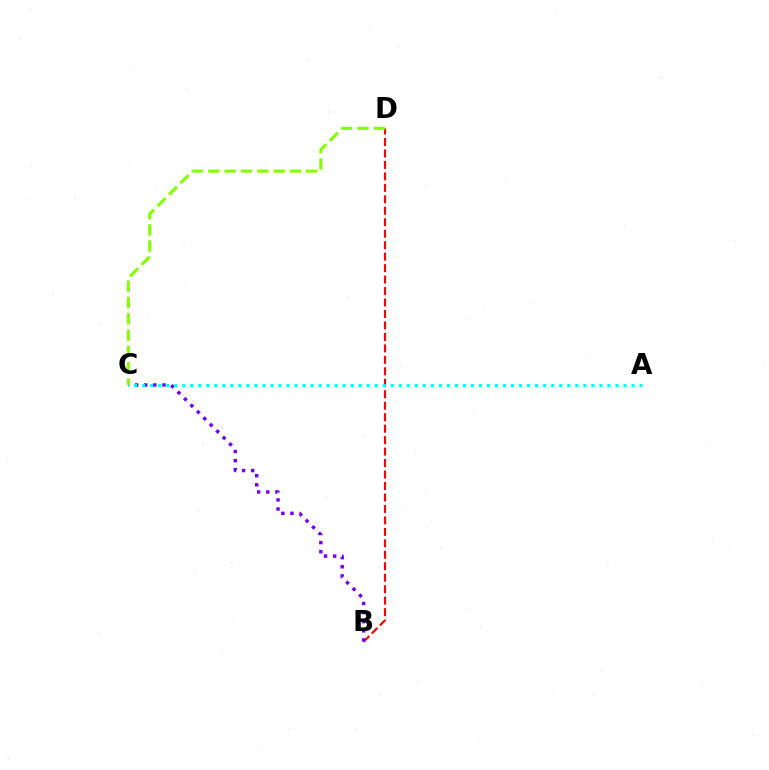{('B', 'D'): [{'color': '#ff0000', 'line_style': 'dashed', 'thickness': 1.56}], ('B', 'C'): [{'color': '#7200ff', 'line_style': 'dotted', 'thickness': 2.48}], ('C', 'D'): [{'color': '#84ff00', 'line_style': 'dashed', 'thickness': 2.22}], ('A', 'C'): [{'color': '#00fff6', 'line_style': 'dotted', 'thickness': 2.18}]}